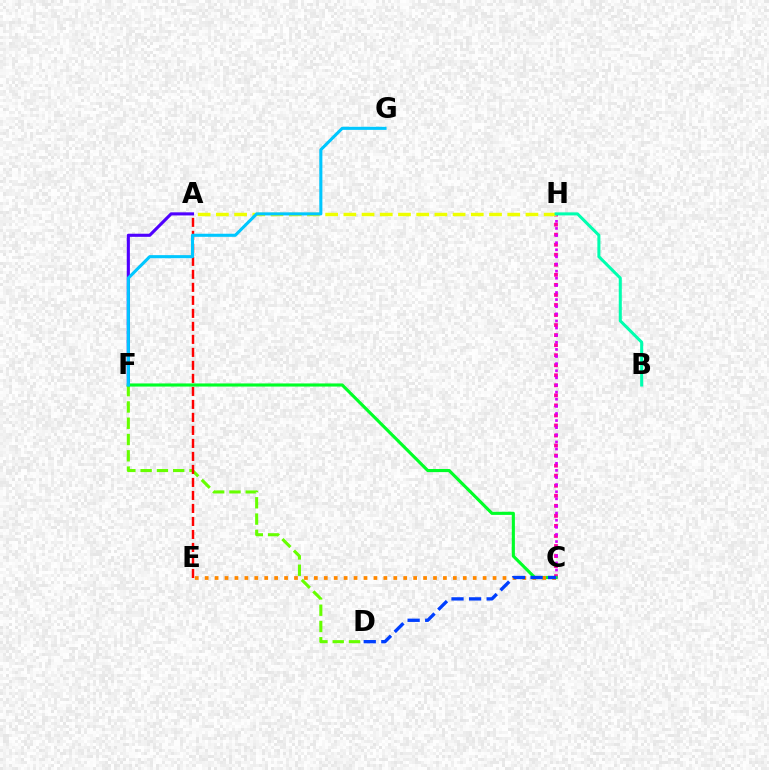{('C', 'H'): [{'color': '#ff00a0', 'line_style': 'dotted', 'thickness': 2.73}, {'color': '#d600ff', 'line_style': 'dotted', 'thickness': 1.93}], ('A', 'F'): [{'color': '#4f00ff', 'line_style': 'solid', 'thickness': 2.24}], ('A', 'H'): [{'color': '#eeff00', 'line_style': 'dashed', 'thickness': 2.47}], ('D', 'F'): [{'color': '#66ff00', 'line_style': 'dashed', 'thickness': 2.21}], ('A', 'E'): [{'color': '#ff0000', 'line_style': 'dashed', 'thickness': 1.77}], ('C', 'F'): [{'color': '#00ff27', 'line_style': 'solid', 'thickness': 2.25}], ('F', 'G'): [{'color': '#00c7ff', 'line_style': 'solid', 'thickness': 2.22}], ('C', 'E'): [{'color': '#ff8800', 'line_style': 'dotted', 'thickness': 2.7}], ('B', 'H'): [{'color': '#00ffaf', 'line_style': 'solid', 'thickness': 2.19}], ('C', 'D'): [{'color': '#003fff', 'line_style': 'dashed', 'thickness': 2.39}]}